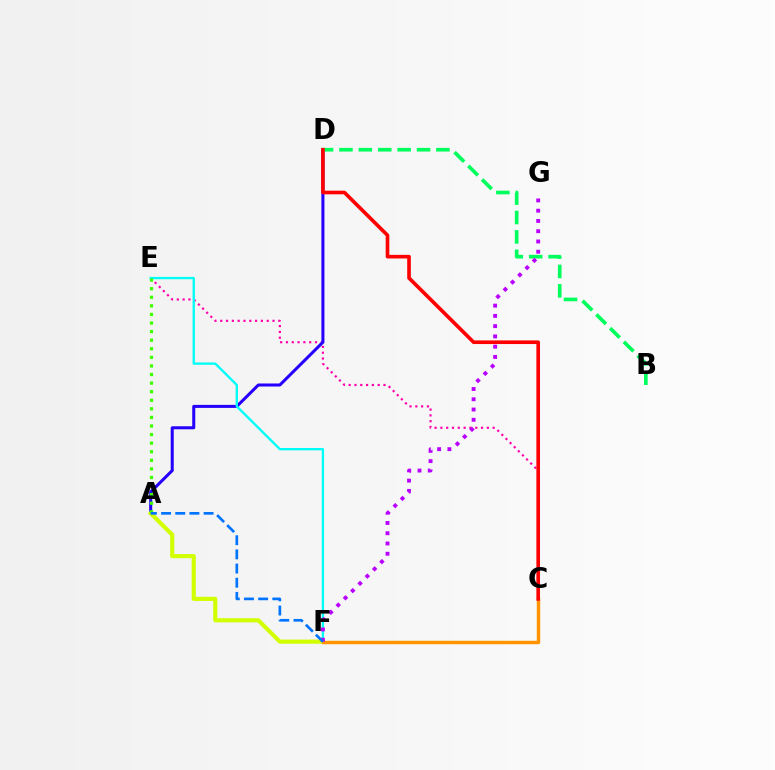{('C', 'E'): [{'color': '#ff00ac', 'line_style': 'dotted', 'thickness': 1.58}], ('A', 'D'): [{'color': '#2500ff', 'line_style': 'solid', 'thickness': 2.18}], ('B', 'D'): [{'color': '#00ff5c', 'line_style': 'dashed', 'thickness': 2.64}], ('E', 'F'): [{'color': '#00fff6', 'line_style': 'solid', 'thickness': 1.68}], ('A', 'F'): [{'color': '#d1ff00', 'line_style': 'solid', 'thickness': 2.99}, {'color': '#0074ff', 'line_style': 'dashed', 'thickness': 1.93}], ('A', 'E'): [{'color': '#3dff00', 'line_style': 'dotted', 'thickness': 2.33}], ('C', 'F'): [{'color': '#ff9400', 'line_style': 'solid', 'thickness': 2.47}], ('F', 'G'): [{'color': '#b900ff', 'line_style': 'dotted', 'thickness': 2.79}], ('C', 'D'): [{'color': '#ff0000', 'line_style': 'solid', 'thickness': 2.62}]}